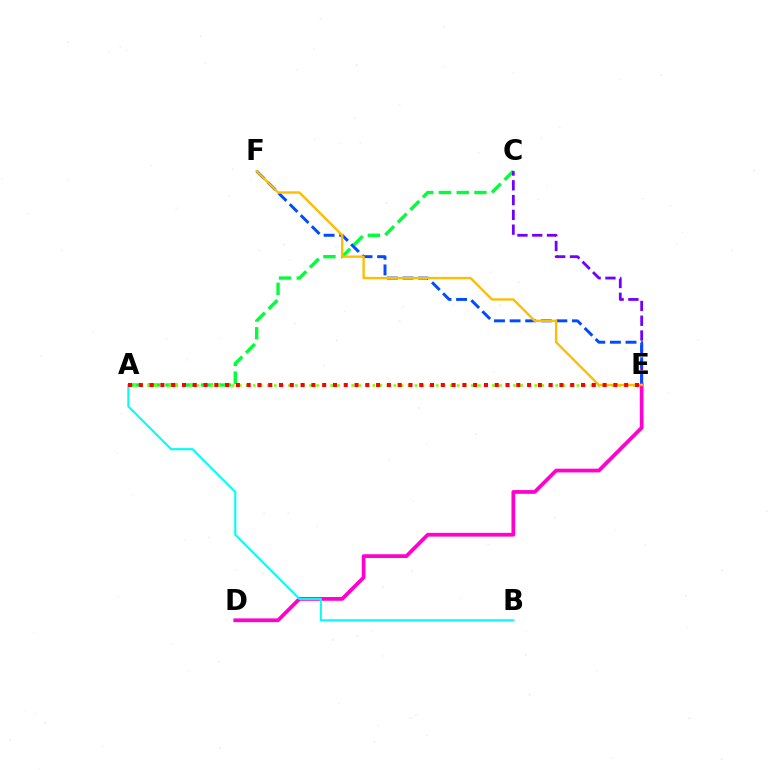{('A', 'C'): [{'color': '#00ff39', 'line_style': 'dashed', 'thickness': 2.41}], ('A', 'E'): [{'color': '#84ff00', 'line_style': 'dotted', 'thickness': 1.91}, {'color': '#ff0000', 'line_style': 'dotted', 'thickness': 2.93}], ('C', 'E'): [{'color': '#7200ff', 'line_style': 'dashed', 'thickness': 2.01}], ('E', 'F'): [{'color': '#004bff', 'line_style': 'dashed', 'thickness': 2.12}, {'color': '#ffbd00', 'line_style': 'solid', 'thickness': 1.7}], ('D', 'E'): [{'color': '#ff00cf', 'line_style': 'solid', 'thickness': 2.7}], ('A', 'B'): [{'color': '#00fff6', 'line_style': 'solid', 'thickness': 1.52}]}